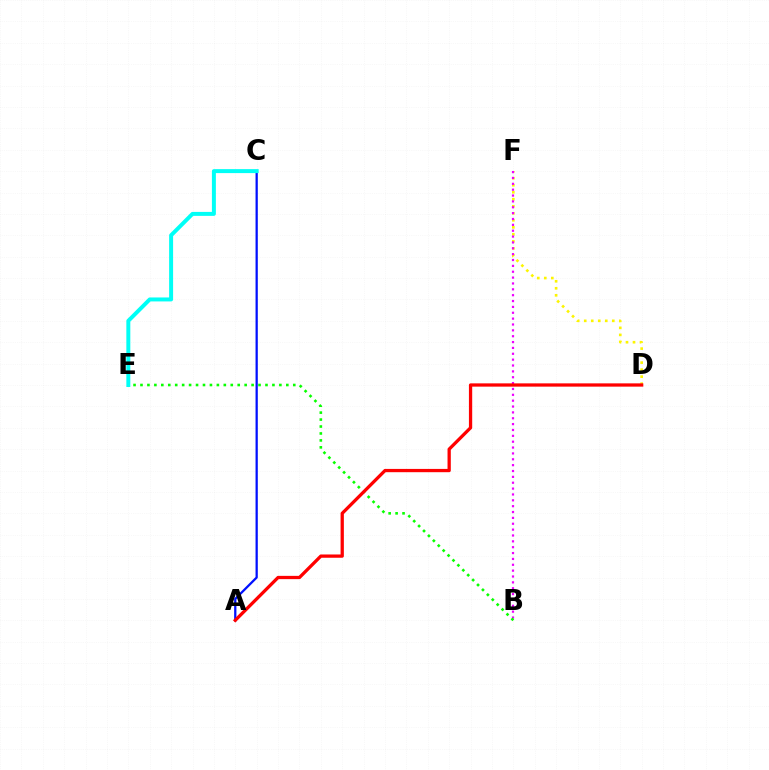{('A', 'C'): [{'color': '#0010ff', 'line_style': 'solid', 'thickness': 1.63}], ('D', 'F'): [{'color': '#fcf500', 'line_style': 'dotted', 'thickness': 1.91}], ('B', 'F'): [{'color': '#ee00ff', 'line_style': 'dotted', 'thickness': 1.59}], ('B', 'E'): [{'color': '#08ff00', 'line_style': 'dotted', 'thickness': 1.89}], ('C', 'E'): [{'color': '#00fff6', 'line_style': 'solid', 'thickness': 2.86}], ('A', 'D'): [{'color': '#ff0000', 'line_style': 'solid', 'thickness': 2.36}]}